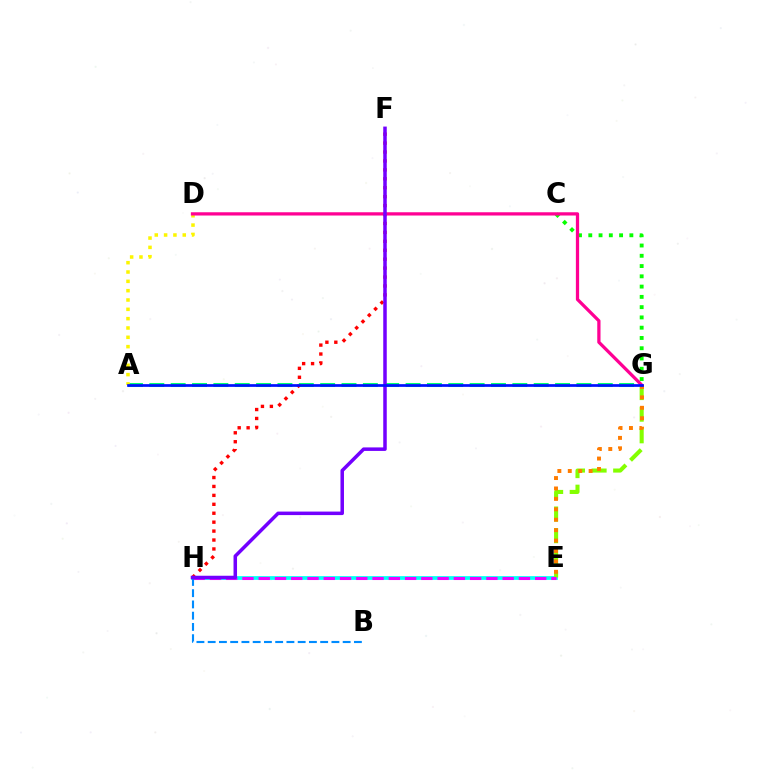{('C', 'G'): [{'color': '#08ff00', 'line_style': 'dotted', 'thickness': 2.79}], ('E', 'H'): [{'color': '#00fff6', 'line_style': 'solid', 'thickness': 2.69}, {'color': '#ee00ff', 'line_style': 'dashed', 'thickness': 2.21}], ('E', 'G'): [{'color': '#84ff00', 'line_style': 'dashed', 'thickness': 2.94}, {'color': '#ff7c00', 'line_style': 'dotted', 'thickness': 2.83}], ('A', 'G'): [{'color': '#00ff74', 'line_style': 'dashed', 'thickness': 2.9}, {'color': '#0010ff', 'line_style': 'solid', 'thickness': 1.95}], ('A', 'D'): [{'color': '#fcf500', 'line_style': 'dotted', 'thickness': 2.53}], ('F', 'H'): [{'color': '#ff0000', 'line_style': 'dotted', 'thickness': 2.43}, {'color': '#7200ff', 'line_style': 'solid', 'thickness': 2.53}], ('B', 'H'): [{'color': '#008cff', 'line_style': 'dashed', 'thickness': 1.53}], ('D', 'G'): [{'color': '#ff0094', 'line_style': 'solid', 'thickness': 2.34}]}